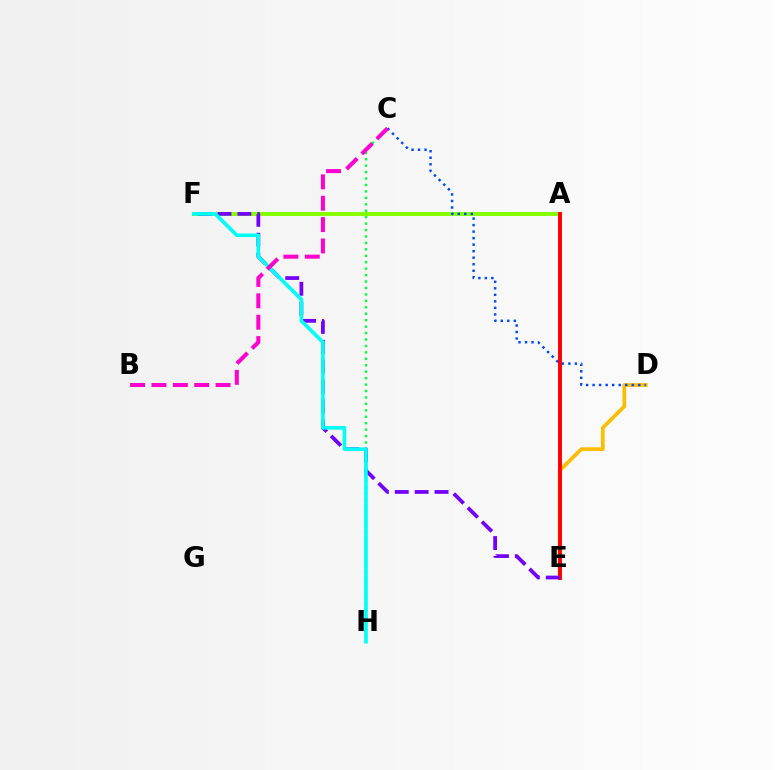{('A', 'F'): [{'color': '#84ff00', 'line_style': 'solid', 'thickness': 2.82}], ('C', 'H'): [{'color': '#00ff39', 'line_style': 'dotted', 'thickness': 1.75}], ('D', 'E'): [{'color': '#ffbd00', 'line_style': 'solid', 'thickness': 2.68}], ('C', 'D'): [{'color': '#004bff', 'line_style': 'dotted', 'thickness': 1.77}], ('A', 'E'): [{'color': '#ff0000', 'line_style': 'solid', 'thickness': 2.82}], ('E', 'F'): [{'color': '#7200ff', 'line_style': 'dashed', 'thickness': 2.7}], ('F', 'H'): [{'color': '#00fff6', 'line_style': 'solid', 'thickness': 2.63}], ('B', 'C'): [{'color': '#ff00cf', 'line_style': 'dashed', 'thickness': 2.9}]}